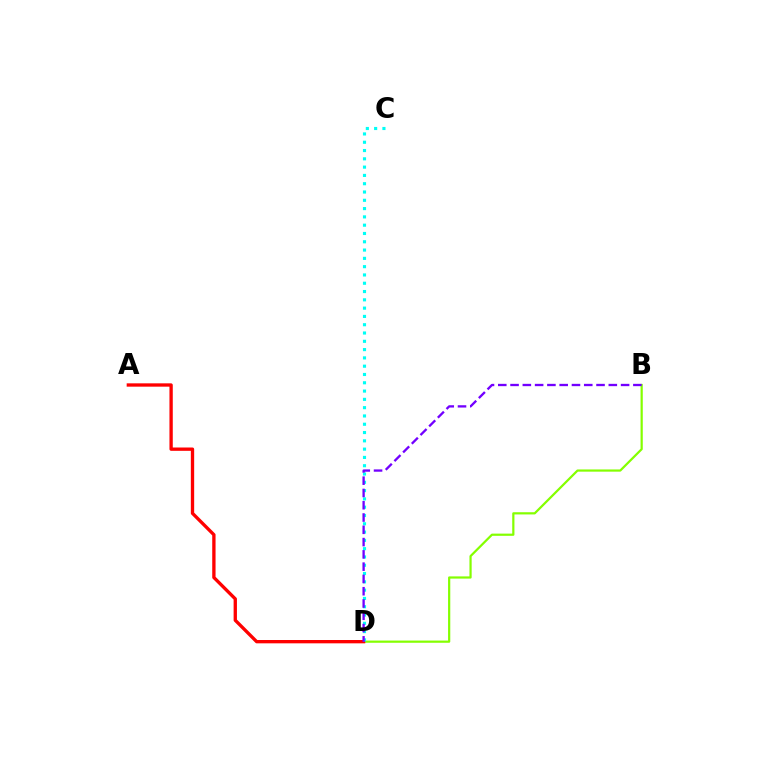{('B', 'D'): [{'color': '#84ff00', 'line_style': 'solid', 'thickness': 1.59}, {'color': '#7200ff', 'line_style': 'dashed', 'thickness': 1.67}], ('A', 'D'): [{'color': '#ff0000', 'line_style': 'solid', 'thickness': 2.39}], ('C', 'D'): [{'color': '#00fff6', 'line_style': 'dotted', 'thickness': 2.25}]}